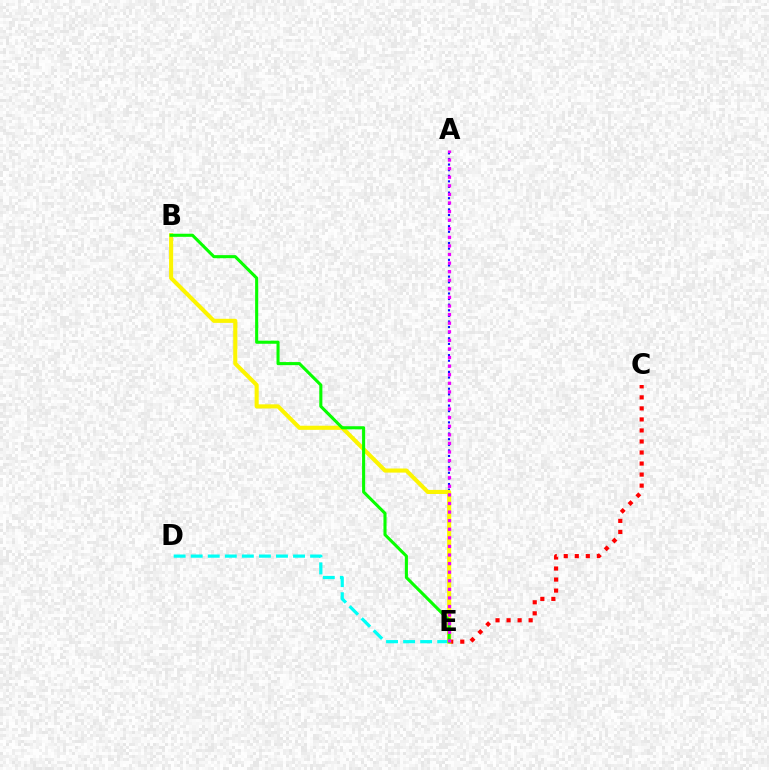{('A', 'E'): [{'color': '#0010ff', 'line_style': 'dotted', 'thickness': 1.52}, {'color': '#ee00ff', 'line_style': 'dotted', 'thickness': 2.33}], ('C', 'E'): [{'color': '#ff0000', 'line_style': 'dotted', 'thickness': 3.0}], ('D', 'E'): [{'color': '#00fff6', 'line_style': 'dashed', 'thickness': 2.32}], ('B', 'E'): [{'color': '#fcf500', 'line_style': 'solid', 'thickness': 2.95}, {'color': '#08ff00', 'line_style': 'solid', 'thickness': 2.22}]}